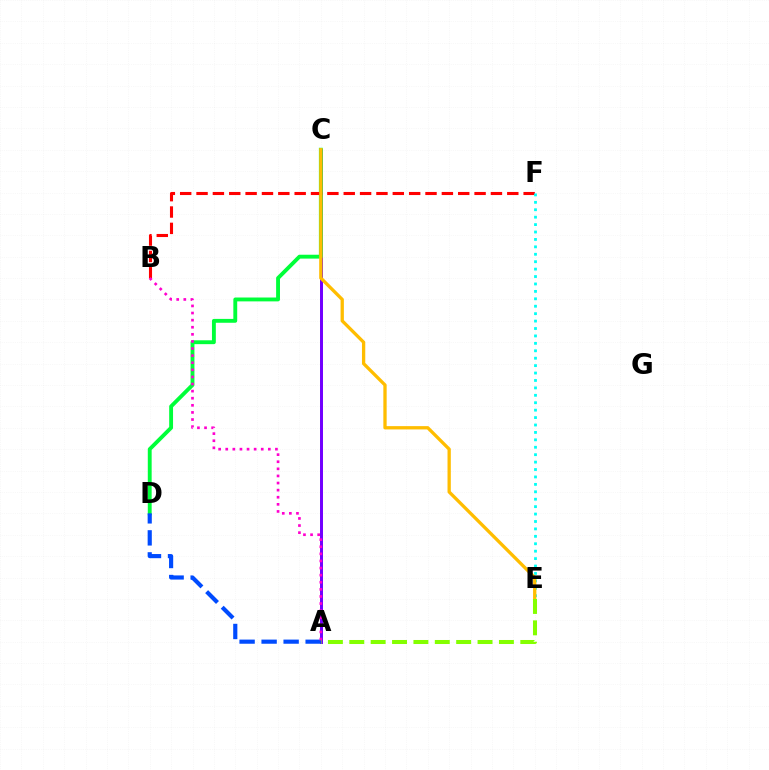{('A', 'C'): [{'color': '#7200ff', 'line_style': 'solid', 'thickness': 2.14}], ('C', 'D'): [{'color': '#00ff39', 'line_style': 'solid', 'thickness': 2.78}], ('B', 'F'): [{'color': '#ff0000', 'line_style': 'dashed', 'thickness': 2.22}], ('A', 'D'): [{'color': '#004bff', 'line_style': 'dashed', 'thickness': 2.99}], ('A', 'B'): [{'color': '#ff00cf', 'line_style': 'dotted', 'thickness': 1.93}], ('E', 'F'): [{'color': '#00fff6', 'line_style': 'dotted', 'thickness': 2.02}], ('C', 'E'): [{'color': '#ffbd00', 'line_style': 'solid', 'thickness': 2.38}], ('A', 'E'): [{'color': '#84ff00', 'line_style': 'dashed', 'thickness': 2.9}]}